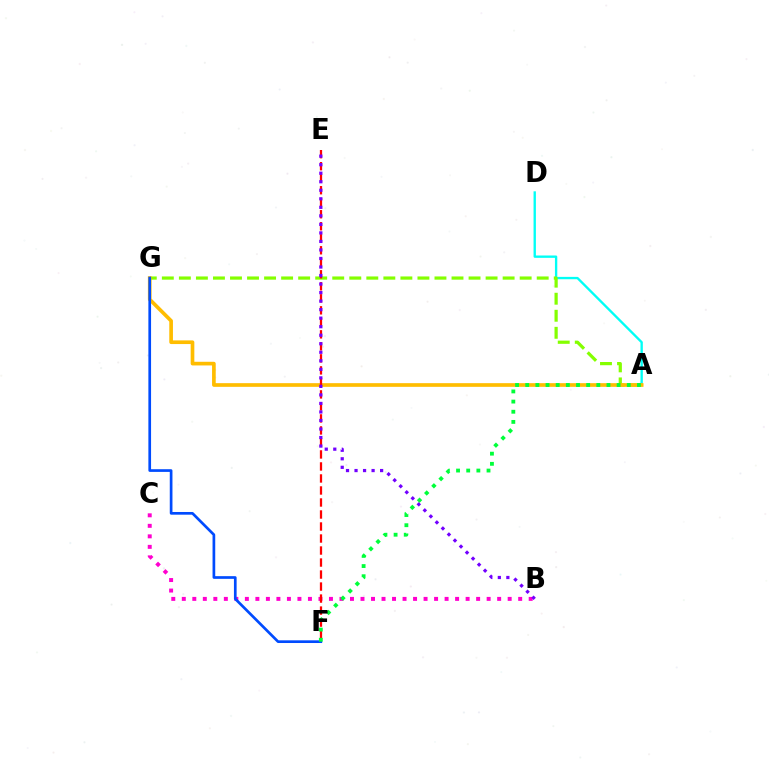{('A', 'D'): [{'color': '#00fff6', 'line_style': 'solid', 'thickness': 1.69}], ('A', 'G'): [{'color': '#84ff00', 'line_style': 'dashed', 'thickness': 2.31}, {'color': '#ffbd00', 'line_style': 'solid', 'thickness': 2.64}], ('B', 'C'): [{'color': '#ff00cf', 'line_style': 'dotted', 'thickness': 2.86}], ('E', 'F'): [{'color': '#ff0000', 'line_style': 'dashed', 'thickness': 1.63}], ('F', 'G'): [{'color': '#004bff', 'line_style': 'solid', 'thickness': 1.94}], ('A', 'F'): [{'color': '#00ff39', 'line_style': 'dotted', 'thickness': 2.76}], ('B', 'E'): [{'color': '#7200ff', 'line_style': 'dotted', 'thickness': 2.32}]}